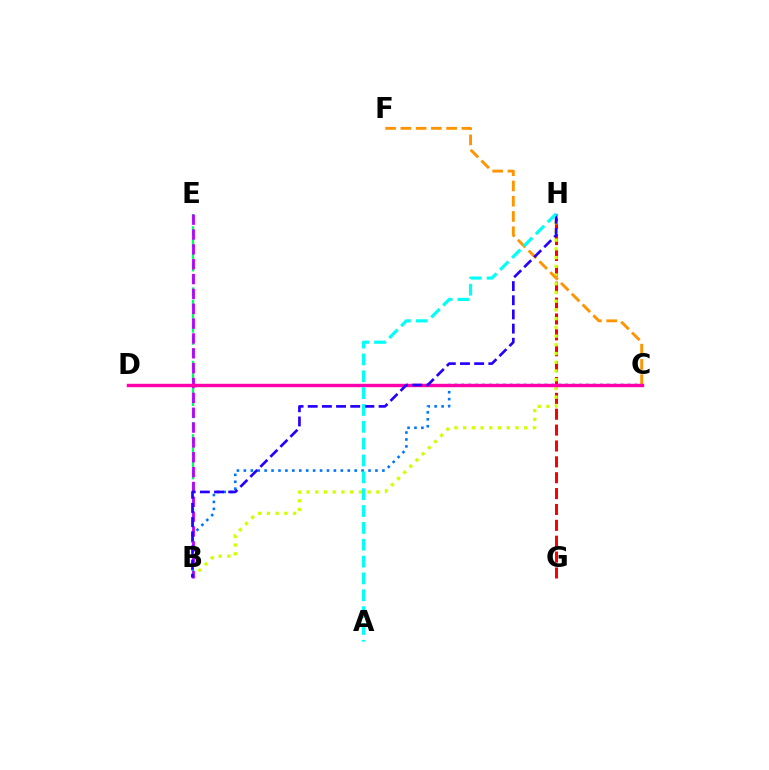{('G', 'H'): [{'color': '#ff0000', 'line_style': 'dashed', 'thickness': 2.16}], ('B', 'H'): [{'color': '#d1ff00', 'line_style': 'dotted', 'thickness': 2.37}, {'color': '#2500ff', 'line_style': 'dashed', 'thickness': 1.92}], ('C', 'D'): [{'color': '#3dff00', 'line_style': 'dotted', 'thickness': 1.98}, {'color': '#ff00ac', 'line_style': 'solid', 'thickness': 2.45}], ('B', 'E'): [{'color': '#00ff5c', 'line_style': 'dashed', 'thickness': 1.66}, {'color': '#b900ff', 'line_style': 'dashed', 'thickness': 2.02}], ('B', 'C'): [{'color': '#0074ff', 'line_style': 'dotted', 'thickness': 1.88}], ('C', 'F'): [{'color': '#ff9400', 'line_style': 'dashed', 'thickness': 2.07}], ('A', 'H'): [{'color': '#00fff6', 'line_style': 'dashed', 'thickness': 2.29}]}